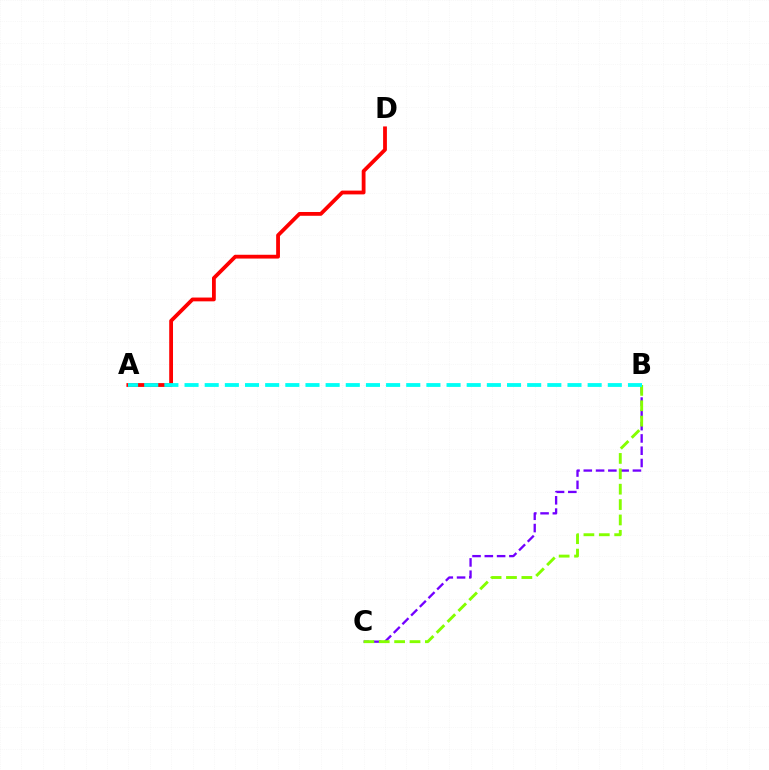{('A', 'D'): [{'color': '#ff0000', 'line_style': 'solid', 'thickness': 2.73}], ('B', 'C'): [{'color': '#7200ff', 'line_style': 'dashed', 'thickness': 1.67}, {'color': '#84ff00', 'line_style': 'dashed', 'thickness': 2.09}], ('A', 'B'): [{'color': '#00fff6', 'line_style': 'dashed', 'thickness': 2.74}]}